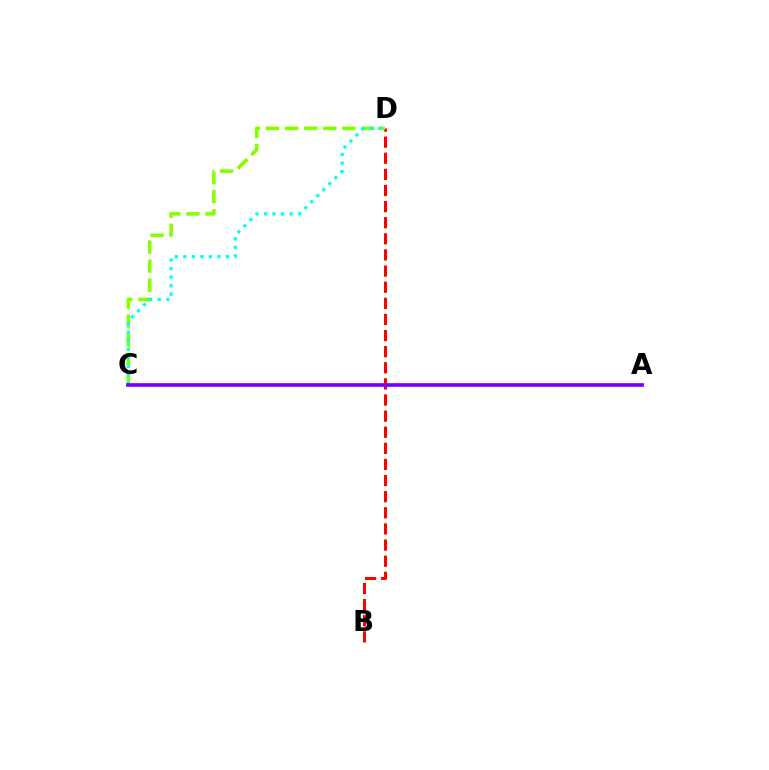{('B', 'D'): [{'color': '#ff0000', 'line_style': 'dashed', 'thickness': 2.19}], ('C', 'D'): [{'color': '#84ff00', 'line_style': 'dashed', 'thickness': 2.59}, {'color': '#00fff6', 'line_style': 'dotted', 'thickness': 2.32}], ('A', 'C'): [{'color': '#7200ff', 'line_style': 'solid', 'thickness': 2.63}]}